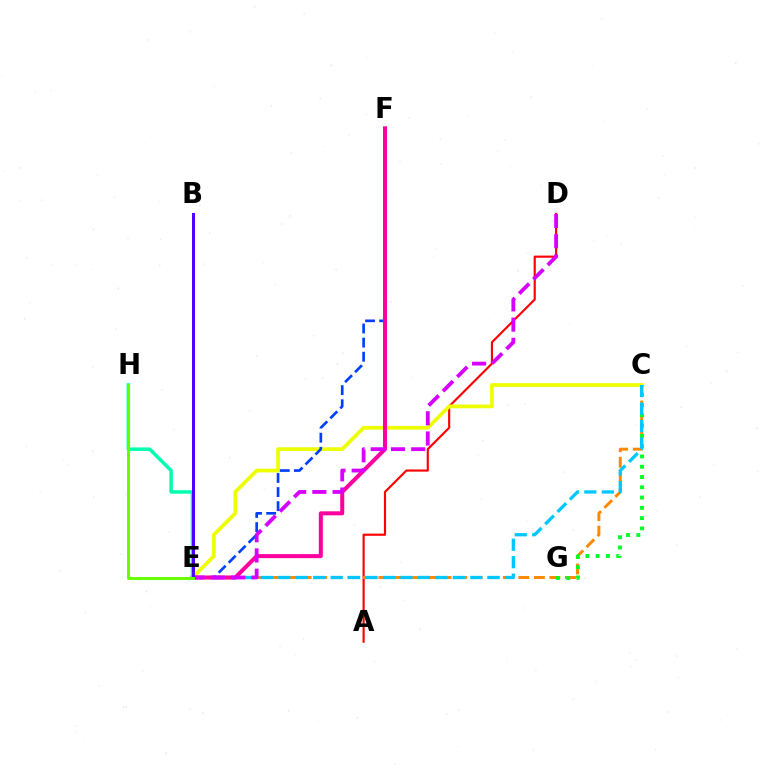{('A', 'D'): [{'color': '#ff0000', 'line_style': 'solid', 'thickness': 1.55}], ('C', 'E'): [{'color': '#eeff00', 'line_style': 'solid', 'thickness': 2.67}, {'color': '#ff8800', 'line_style': 'dashed', 'thickness': 2.11}, {'color': '#00c7ff', 'line_style': 'dashed', 'thickness': 2.37}], ('E', 'F'): [{'color': '#003fff', 'line_style': 'dashed', 'thickness': 1.92}, {'color': '#ff00a0', 'line_style': 'solid', 'thickness': 2.9}], ('C', 'G'): [{'color': '#00ff27', 'line_style': 'dotted', 'thickness': 2.79}], ('E', 'H'): [{'color': '#00ffaf', 'line_style': 'solid', 'thickness': 2.52}, {'color': '#66ff00', 'line_style': 'solid', 'thickness': 2.13}], ('D', 'E'): [{'color': '#d600ff', 'line_style': 'dashed', 'thickness': 2.75}], ('B', 'E'): [{'color': '#4f00ff', 'line_style': 'solid', 'thickness': 2.17}]}